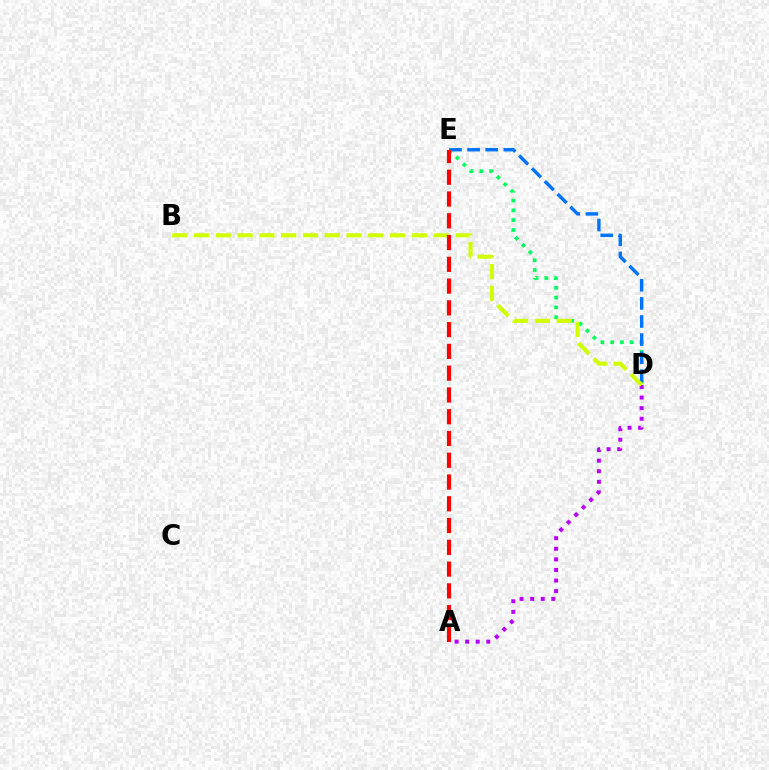{('D', 'E'): [{'color': '#00ff5c', 'line_style': 'dotted', 'thickness': 2.66}, {'color': '#0074ff', 'line_style': 'dashed', 'thickness': 2.46}], ('A', 'D'): [{'color': '#b900ff', 'line_style': 'dotted', 'thickness': 2.88}], ('B', 'D'): [{'color': '#d1ff00', 'line_style': 'dashed', 'thickness': 2.96}], ('A', 'E'): [{'color': '#ff0000', 'line_style': 'dashed', 'thickness': 2.96}]}